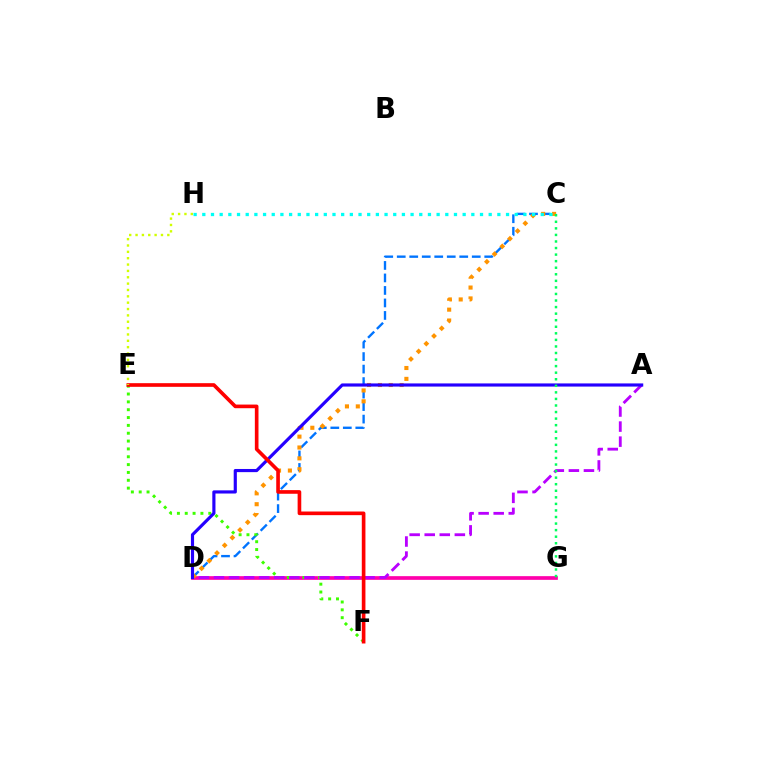{('C', 'D'): [{'color': '#0074ff', 'line_style': 'dashed', 'thickness': 1.7}, {'color': '#ff9400', 'line_style': 'dotted', 'thickness': 2.95}], ('D', 'G'): [{'color': '#ff00ac', 'line_style': 'solid', 'thickness': 2.66}], ('E', 'F'): [{'color': '#3dff00', 'line_style': 'dotted', 'thickness': 2.13}, {'color': '#ff0000', 'line_style': 'solid', 'thickness': 2.63}], ('A', 'D'): [{'color': '#b900ff', 'line_style': 'dashed', 'thickness': 2.05}, {'color': '#2500ff', 'line_style': 'solid', 'thickness': 2.27}], ('C', 'H'): [{'color': '#00fff6', 'line_style': 'dotted', 'thickness': 2.36}], ('C', 'G'): [{'color': '#00ff5c', 'line_style': 'dotted', 'thickness': 1.78}], ('E', 'H'): [{'color': '#d1ff00', 'line_style': 'dotted', 'thickness': 1.73}]}